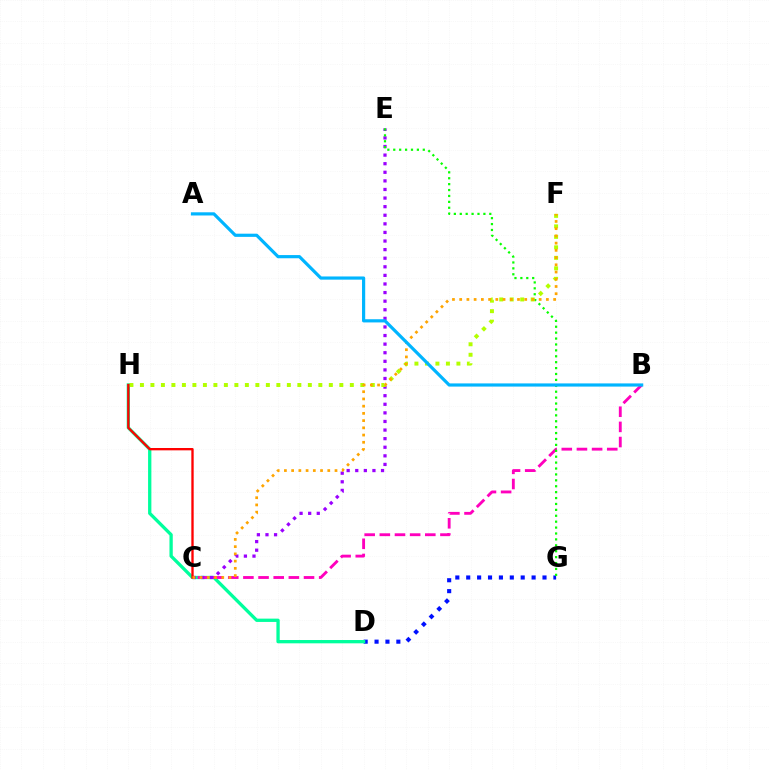{('D', 'G'): [{'color': '#0010ff', 'line_style': 'dotted', 'thickness': 2.96}], ('D', 'H'): [{'color': '#00ff9d', 'line_style': 'solid', 'thickness': 2.38}], ('B', 'C'): [{'color': '#ff00bd', 'line_style': 'dashed', 'thickness': 2.06}], ('C', 'E'): [{'color': '#9b00ff', 'line_style': 'dotted', 'thickness': 2.33}], ('E', 'G'): [{'color': '#08ff00', 'line_style': 'dotted', 'thickness': 1.61}], ('F', 'H'): [{'color': '#b3ff00', 'line_style': 'dotted', 'thickness': 2.85}], ('C', 'H'): [{'color': '#ff0000', 'line_style': 'solid', 'thickness': 1.68}], ('C', 'F'): [{'color': '#ffa500', 'line_style': 'dotted', 'thickness': 1.96}], ('A', 'B'): [{'color': '#00b5ff', 'line_style': 'solid', 'thickness': 2.29}]}